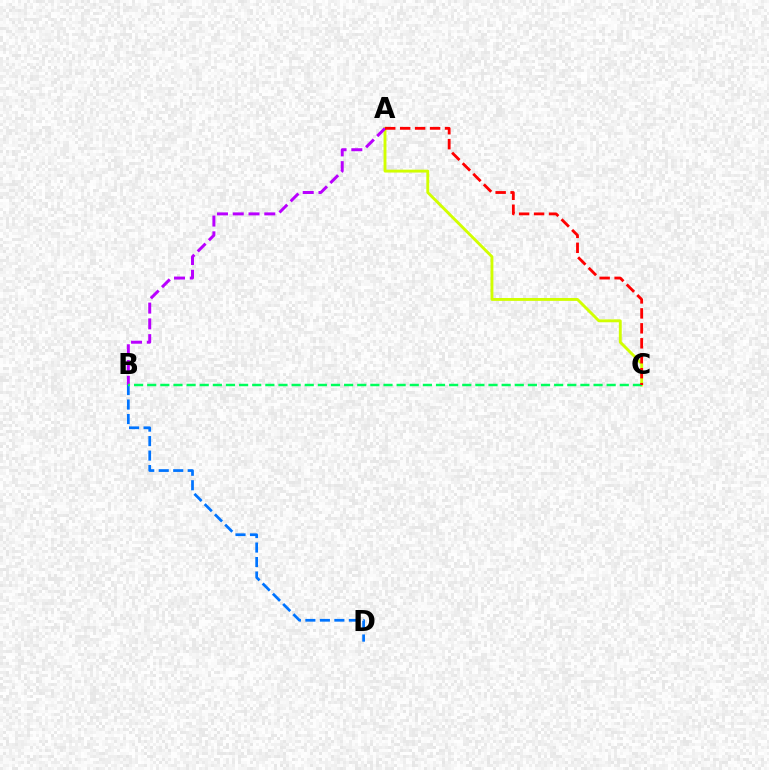{('A', 'C'): [{'color': '#d1ff00', 'line_style': 'solid', 'thickness': 2.08}, {'color': '#ff0000', 'line_style': 'dashed', 'thickness': 2.03}], ('B', 'D'): [{'color': '#0074ff', 'line_style': 'dashed', 'thickness': 1.97}], ('A', 'B'): [{'color': '#b900ff', 'line_style': 'dashed', 'thickness': 2.14}], ('B', 'C'): [{'color': '#00ff5c', 'line_style': 'dashed', 'thickness': 1.78}]}